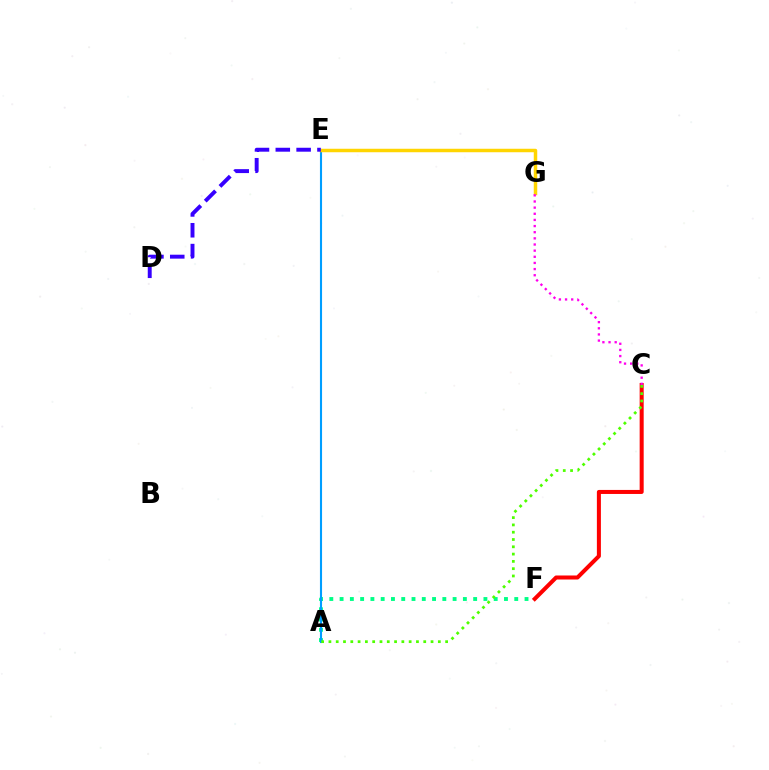{('A', 'F'): [{'color': '#00ff86', 'line_style': 'dotted', 'thickness': 2.79}], ('A', 'E'): [{'color': '#009eff', 'line_style': 'solid', 'thickness': 1.52}], ('E', 'G'): [{'color': '#ffd500', 'line_style': 'solid', 'thickness': 2.5}], ('C', 'F'): [{'color': '#ff0000', 'line_style': 'solid', 'thickness': 2.9}], ('D', 'E'): [{'color': '#3700ff', 'line_style': 'dashed', 'thickness': 2.83}], ('A', 'C'): [{'color': '#4fff00', 'line_style': 'dotted', 'thickness': 1.98}], ('C', 'G'): [{'color': '#ff00ed', 'line_style': 'dotted', 'thickness': 1.67}]}